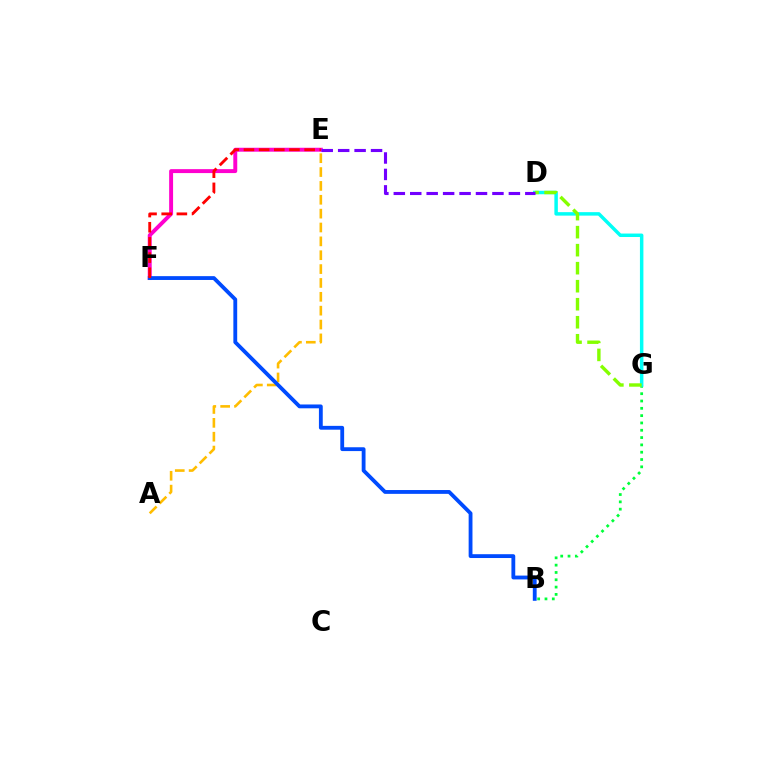{('E', 'F'): [{'color': '#ff00cf', 'line_style': 'solid', 'thickness': 2.83}, {'color': '#ff0000', 'line_style': 'dashed', 'thickness': 2.06}], ('B', 'G'): [{'color': '#00ff39', 'line_style': 'dotted', 'thickness': 1.99}], ('A', 'E'): [{'color': '#ffbd00', 'line_style': 'dashed', 'thickness': 1.88}], ('D', 'G'): [{'color': '#00fff6', 'line_style': 'solid', 'thickness': 2.5}, {'color': '#84ff00', 'line_style': 'dashed', 'thickness': 2.45}], ('B', 'F'): [{'color': '#004bff', 'line_style': 'solid', 'thickness': 2.75}], ('D', 'E'): [{'color': '#7200ff', 'line_style': 'dashed', 'thickness': 2.23}]}